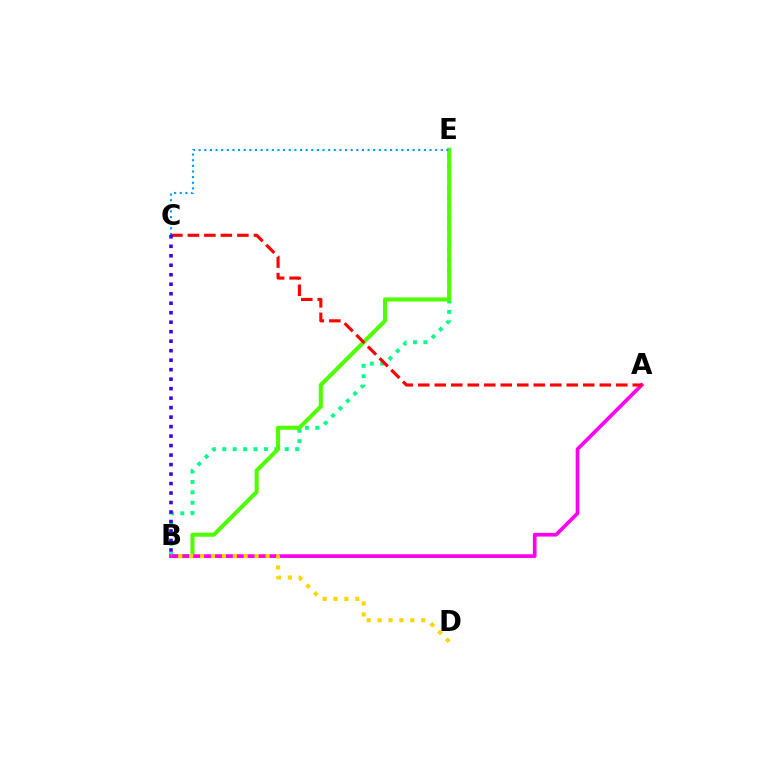{('B', 'E'): [{'color': '#00ff86', 'line_style': 'dotted', 'thickness': 2.83}, {'color': '#4fff00', 'line_style': 'solid', 'thickness': 2.92}], ('C', 'E'): [{'color': '#009eff', 'line_style': 'dotted', 'thickness': 1.53}], ('A', 'B'): [{'color': '#ff00ed', 'line_style': 'solid', 'thickness': 2.66}], ('A', 'C'): [{'color': '#ff0000', 'line_style': 'dashed', 'thickness': 2.24}], ('B', 'C'): [{'color': '#3700ff', 'line_style': 'dotted', 'thickness': 2.58}], ('B', 'D'): [{'color': '#ffd500', 'line_style': 'dotted', 'thickness': 2.96}]}